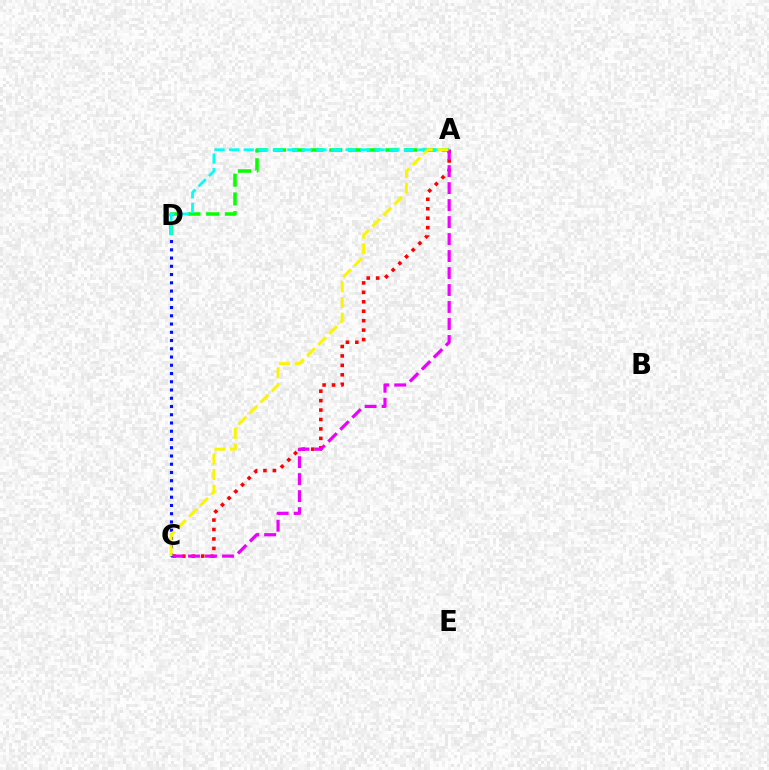{('A', 'D'): [{'color': '#08ff00', 'line_style': 'dashed', 'thickness': 2.54}, {'color': '#00fff6', 'line_style': 'dashed', 'thickness': 1.98}], ('A', 'C'): [{'color': '#ff0000', 'line_style': 'dotted', 'thickness': 2.57}, {'color': '#ee00ff', 'line_style': 'dashed', 'thickness': 2.31}, {'color': '#fcf500', 'line_style': 'dashed', 'thickness': 2.12}], ('C', 'D'): [{'color': '#0010ff', 'line_style': 'dotted', 'thickness': 2.24}]}